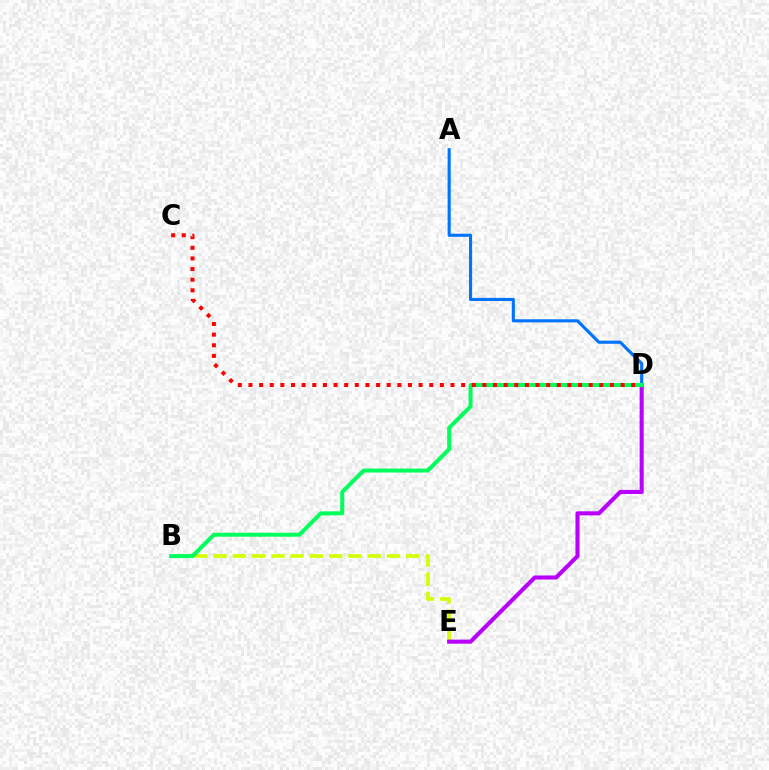{('A', 'D'): [{'color': '#0074ff', 'line_style': 'solid', 'thickness': 2.23}], ('B', 'E'): [{'color': '#d1ff00', 'line_style': 'dashed', 'thickness': 2.62}], ('D', 'E'): [{'color': '#b900ff', 'line_style': 'solid', 'thickness': 2.94}], ('B', 'D'): [{'color': '#00ff5c', 'line_style': 'solid', 'thickness': 2.87}], ('C', 'D'): [{'color': '#ff0000', 'line_style': 'dotted', 'thickness': 2.89}]}